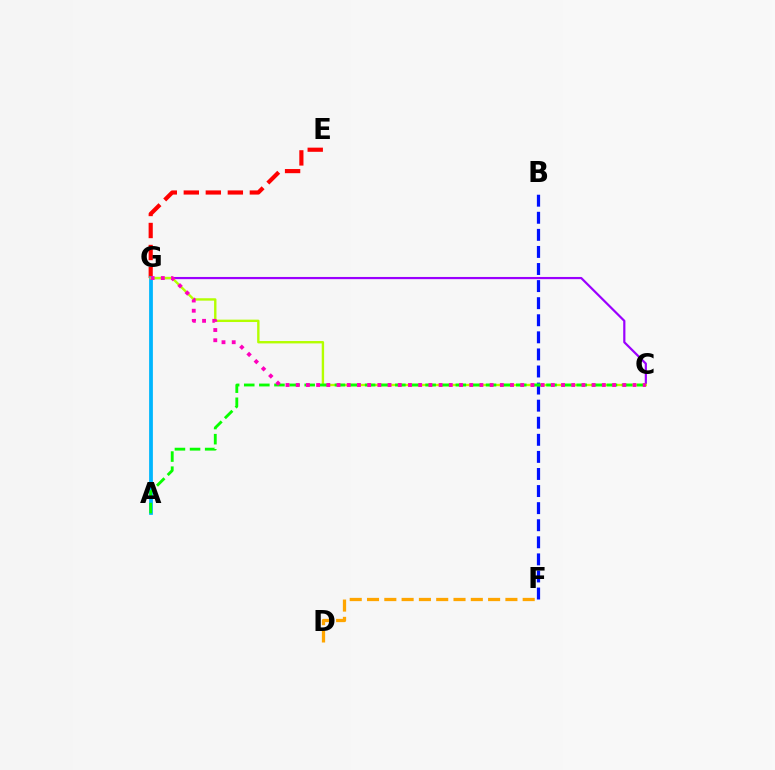{('E', 'G'): [{'color': '#ff0000', 'line_style': 'dashed', 'thickness': 2.99}], ('A', 'G'): [{'color': '#00ff9d', 'line_style': 'solid', 'thickness': 1.73}, {'color': '#00b5ff', 'line_style': 'solid', 'thickness': 2.68}], ('D', 'F'): [{'color': '#ffa500', 'line_style': 'dashed', 'thickness': 2.35}], ('B', 'F'): [{'color': '#0010ff', 'line_style': 'dashed', 'thickness': 2.32}], ('C', 'G'): [{'color': '#9b00ff', 'line_style': 'solid', 'thickness': 1.58}, {'color': '#b3ff00', 'line_style': 'solid', 'thickness': 1.71}, {'color': '#ff00bd', 'line_style': 'dotted', 'thickness': 2.77}], ('A', 'C'): [{'color': '#08ff00', 'line_style': 'dashed', 'thickness': 2.05}]}